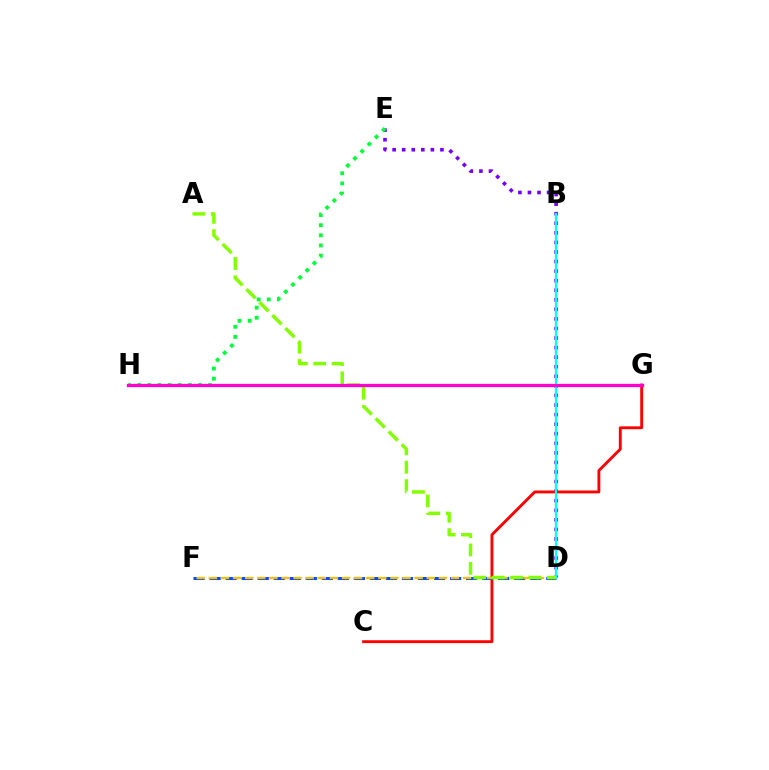{('D', 'E'): [{'color': '#7200ff', 'line_style': 'dotted', 'thickness': 2.6}], ('C', 'G'): [{'color': '#ff0000', 'line_style': 'solid', 'thickness': 2.07}], ('D', 'F'): [{'color': '#004bff', 'line_style': 'dashed', 'thickness': 2.18}, {'color': '#ffbd00', 'line_style': 'dashed', 'thickness': 1.64}], ('B', 'D'): [{'color': '#00fff6', 'line_style': 'solid', 'thickness': 1.66}], ('A', 'D'): [{'color': '#84ff00', 'line_style': 'dashed', 'thickness': 2.49}], ('E', 'H'): [{'color': '#00ff39', 'line_style': 'dotted', 'thickness': 2.75}], ('G', 'H'): [{'color': '#ff00cf', 'line_style': 'solid', 'thickness': 2.35}]}